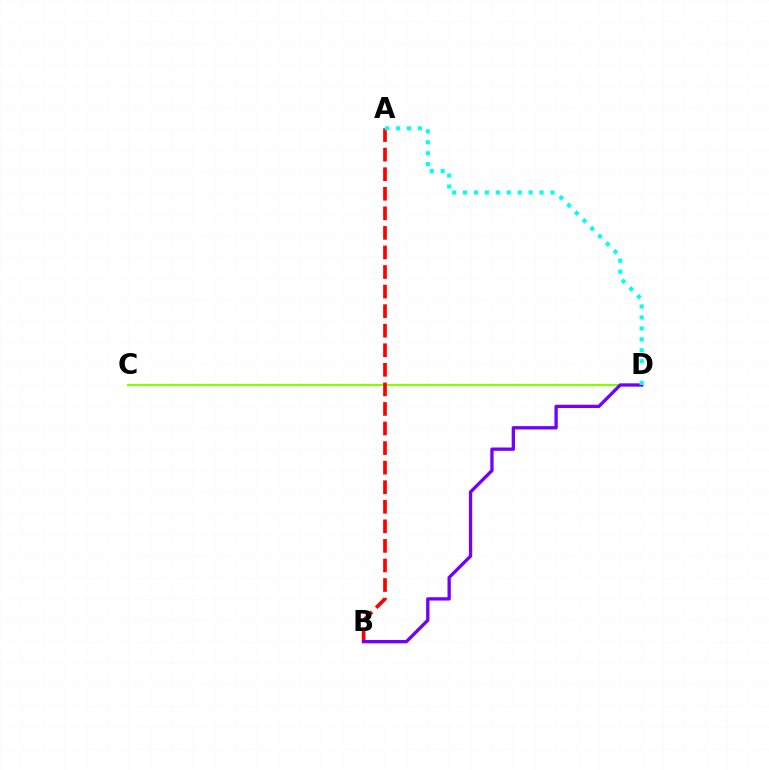{('C', 'D'): [{'color': '#84ff00', 'line_style': 'solid', 'thickness': 1.54}], ('A', 'B'): [{'color': '#ff0000', 'line_style': 'dashed', 'thickness': 2.66}], ('B', 'D'): [{'color': '#7200ff', 'line_style': 'solid', 'thickness': 2.38}], ('A', 'D'): [{'color': '#00fff6', 'line_style': 'dotted', 'thickness': 2.97}]}